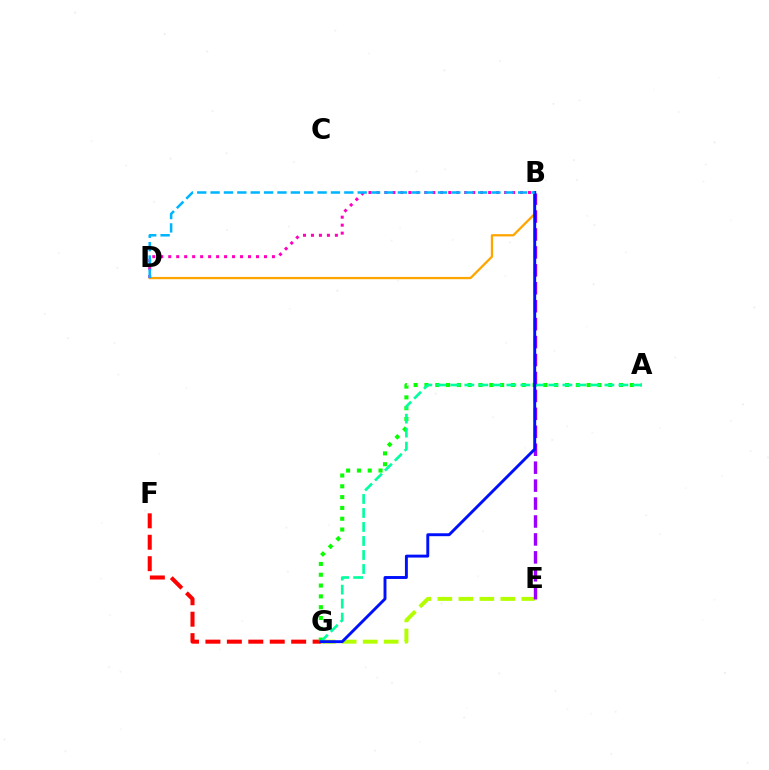{('B', 'D'): [{'color': '#ffa500', 'line_style': 'solid', 'thickness': 1.64}, {'color': '#ff00bd', 'line_style': 'dotted', 'thickness': 2.17}, {'color': '#00b5ff', 'line_style': 'dashed', 'thickness': 1.82}], ('E', 'G'): [{'color': '#b3ff00', 'line_style': 'dashed', 'thickness': 2.85}], ('F', 'G'): [{'color': '#ff0000', 'line_style': 'dashed', 'thickness': 2.91}], ('A', 'G'): [{'color': '#08ff00', 'line_style': 'dotted', 'thickness': 2.94}, {'color': '#00ff9d', 'line_style': 'dashed', 'thickness': 1.9}], ('B', 'E'): [{'color': '#9b00ff', 'line_style': 'dashed', 'thickness': 2.44}], ('B', 'G'): [{'color': '#0010ff', 'line_style': 'solid', 'thickness': 2.1}]}